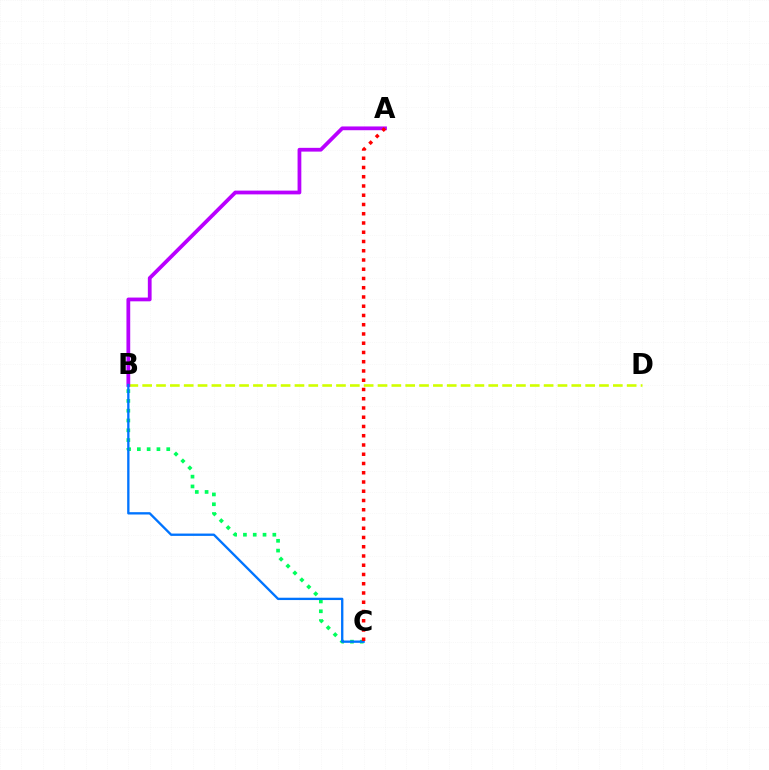{('B', 'C'): [{'color': '#00ff5c', 'line_style': 'dotted', 'thickness': 2.66}, {'color': '#0074ff', 'line_style': 'solid', 'thickness': 1.68}], ('B', 'D'): [{'color': '#d1ff00', 'line_style': 'dashed', 'thickness': 1.88}], ('A', 'B'): [{'color': '#b900ff', 'line_style': 'solid', 'thickness': 2.71}], ('A', 'C'): [{'color': '#ff0000', 'line_style': 'dotted', 'thickness': 2.51}]}